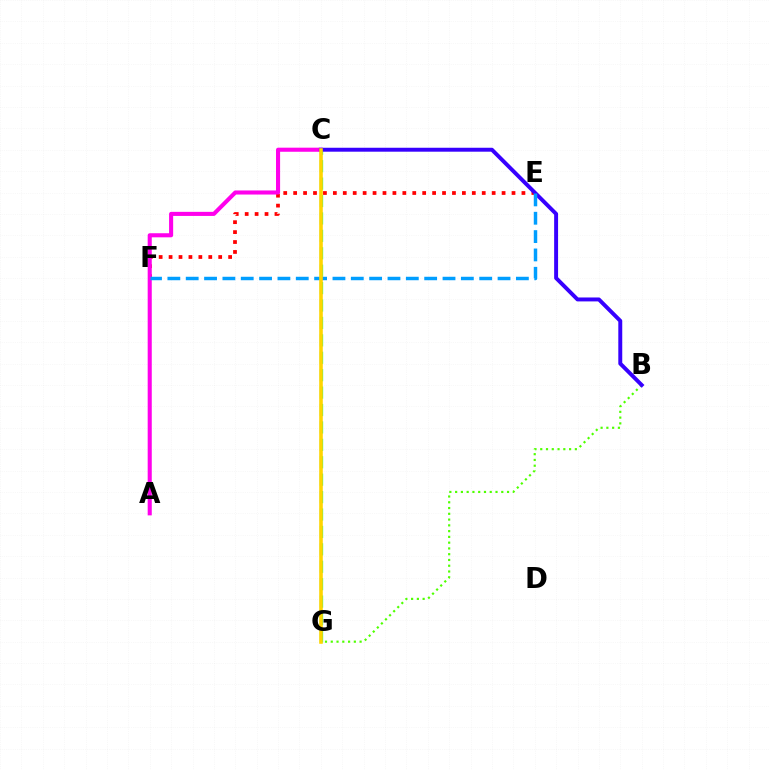{('B', 'G'): [{'color': '#4fff00', 'line_style': 'dotted', 'thickness': 1.57}], ('E', 'F'): [{'color': '#ff0000', 'line_style': 'dotted', 'thickness': 2.7}, {'color': '#009eff', 'line_style': 'dashed', 'thickness': 2.49}], ('A', 'C'): [{'color': '#ff00ed', 'line_style': 'solid', 'thickness': 2.94}], ('C', 'G'): [{'color': '#00ff86', 'line_style': 'dashed', 'thickness': 2.37}, {'color': '#ffd500', 'line_style': 'solid', 'thickness': 2.58}], ('B', 'C'): [{'color': '#3700ff', 'line_style': 'solid', 'thickness': 2.83}]}